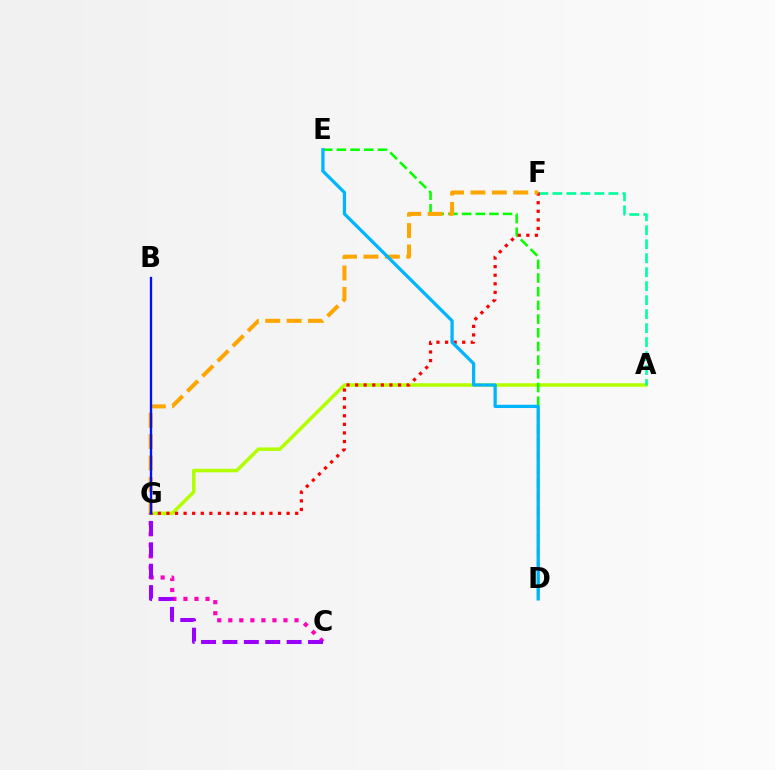{('A', 'G'): [{'color': '#b3ff00', 'line_style': 'solid', 'thickness': 2.53}], ('C', 'G'): [{'color': '#ff00bd', 'line_style': 'dotted', 'thickness': 3.0}, {'color': '#9b00ff', 'line_style': 'dashed', 'thickness': 2.91}], ('A', 'F'): [{'color': '#00ff9d', 'line_style': 'dashed', 'thickness': 1.9}], ('D', 'E'): [{'color': '#08ff00', 'line_style': 'dashed', 'thickness': 1.86}, {'color': '#00b5ff', 'line_style': 'solid', 'thickness': 2.35}], ('F', 'G'): [{'color': '#ff0000', 'line_style': 'dotted', 'thickness': 2.33}, {'color': '#ffa500', 'line_style': 'dashed', 'thickness': 2.91}], ('B', 'G'): [{'color': '#0010ff', 'line_style': 'solid', 'thickness': 1.68}]}